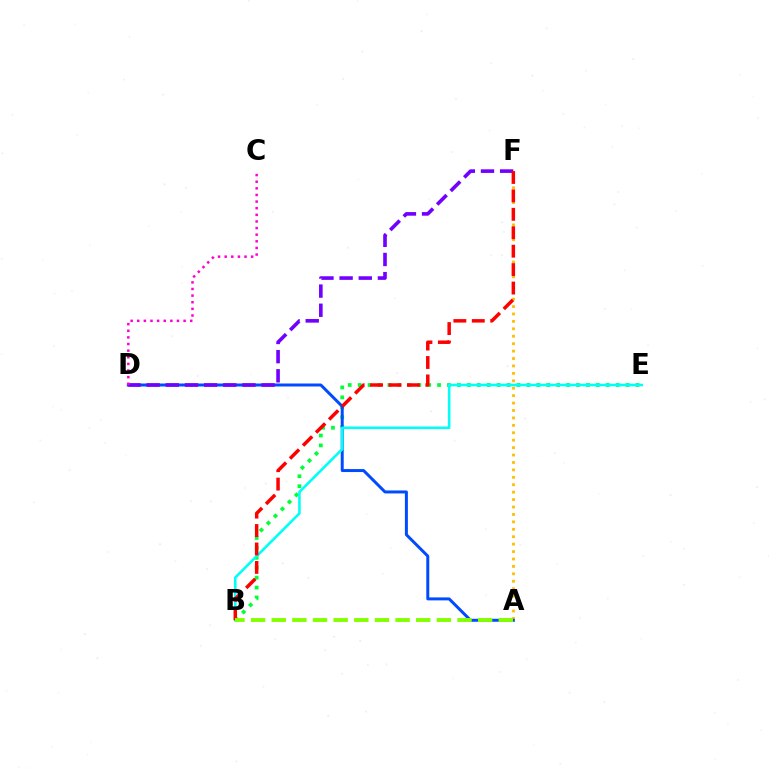{('B', 'E'): [{'color': '#00ff39', 'line_style': 'dotted', 'thickness': 2.7}, {'color': '#00fff6', 'line_style': 'solid', 'thickness': 1.86}], ('A', 'F'): [{'color': '#ffbd00', 'line_style': 'dotted', 'thickness': 2.02}], ('A', 'D'): [{'color': '#004bff', 'line_style': 'solid', 'thickness': 2.14}], ('D', 'F'): [{'color': '#7200ff', 'line_style': 'dashed', 'thickness': 2.6}], ('B', 'F'): [{'color': '#ff0000', 'line_style': 'dashed', 'thickness': 2.5}], ('A', 'B'): [{'color': '#84ff00', 'line_style': 'dashed', 'thickness': 2.8}], ('C', 'D'): [{'color': '#ff00cf', 'line_style': 'dotted', 'thickness': 1.8}]}